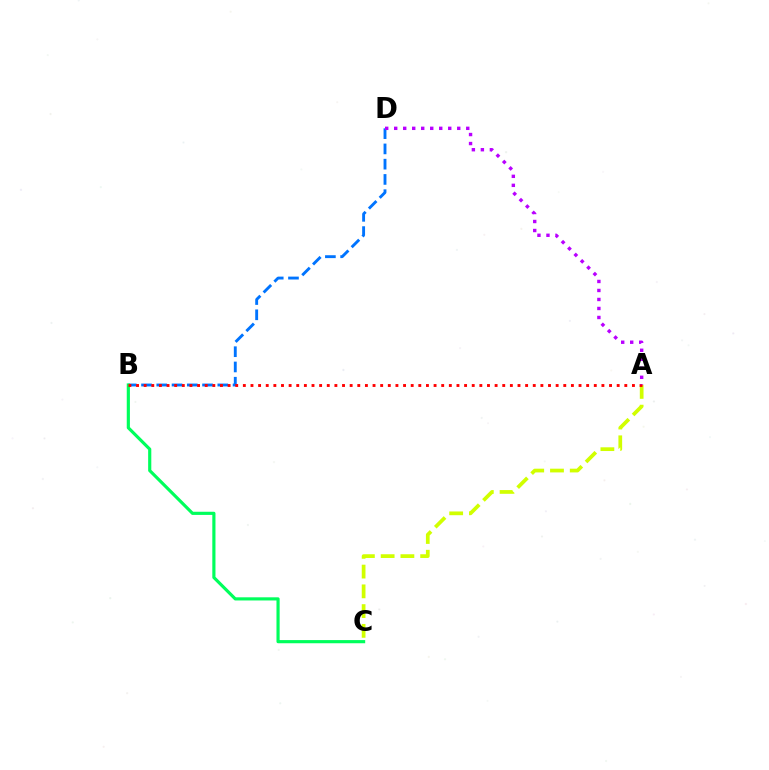{('A', 'C'): [{'color': '#d1ff00', 'line_style': 'dashed', 'thickness': 2.68}], ('B', 'D'): [{'color': '#0074ff', 'line_style': 'dashed', 'thickness': 2.07}], ('B', 'C'): [{'color': '#00ff5c', 'line_style': 'solid', 'thickness': 2.28}], ('A', 'B'): [{'color': '#ff0000', 'line_style': 'dotted', 'thickness': 2.07}], ('A', 'D'): [{'color': '#b900ff', 'line_style': 'dotted', 'thickness': 2.45}]}